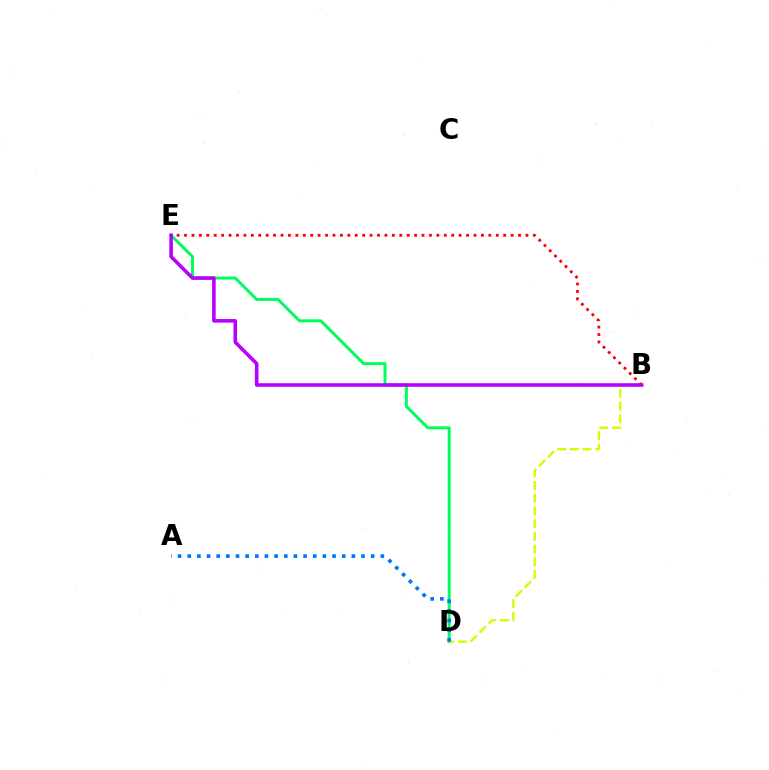{('D', 'E'): [{'color': '#00ff5c', 'line_style': 'solid', 'thickness': 2.15}], ('B', 'E'): [{'color': '#ff0000', 'line_style': 'dotted', 'thickness': 2.02}, {'color': '#b900ff', 'line_style': 'solid', 'thickness': 2.58}], ('B', 'D'): [{'color': '#d1ff00', 'line_style': 'dashed', 'thickness': 1.73}], ('A', 'D'): [{'color': '#0074ff', 'line_style': 'dotted', 'thickness': 2.62}]}